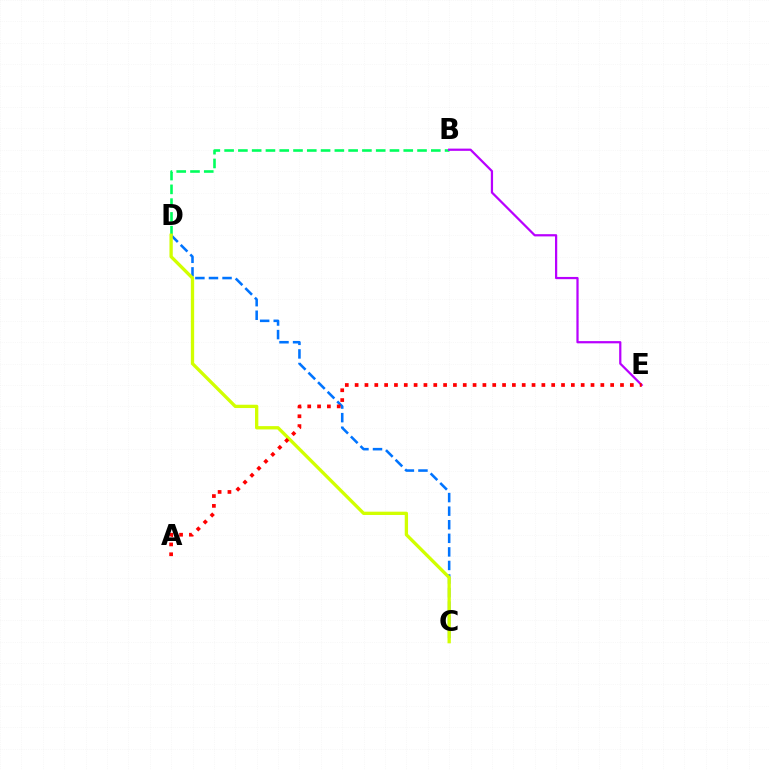{('B', 'D'): [{'color': '#00ff5c', 'line_style': 'dashed', 'thickness': 1.87}], ('B', 'E'): [{'color': '#b900ff', 'line_style': 'solid', 'thickness': 1.61}], ('C', 'D'): [{'color': '#0074ff', 'line_style': 'dashed', 'thickness': 1.84}, {'color': '#d1ff00', 'line_style': 'solid', 'thickness': 2.38}], ('A', 'E'): [{'color': '#ff0000', 'line_style': 'dotted', 'thickness': 2.67}]}